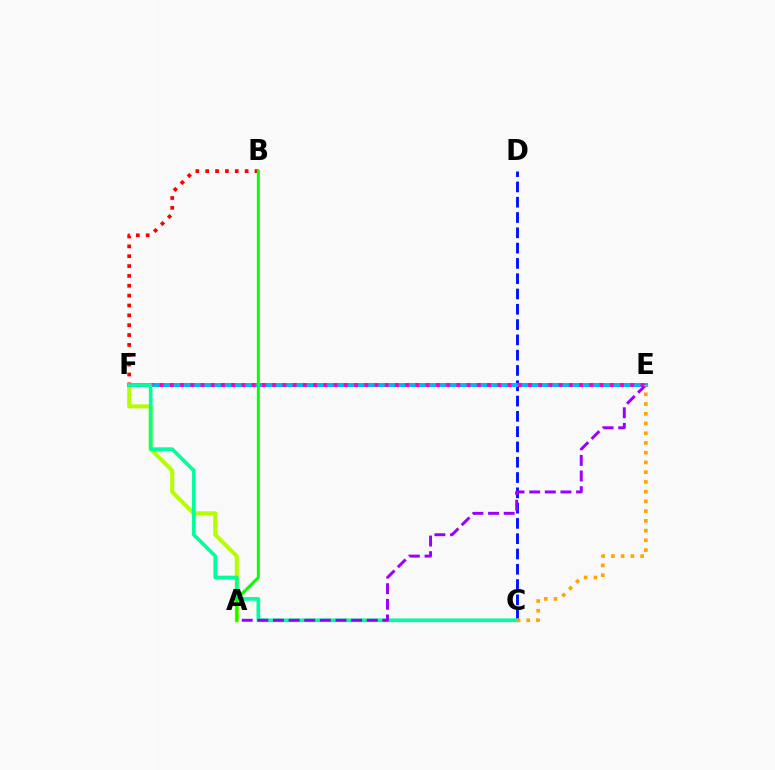{('A', 'F'): [{'color': '#b3ff00', 'line_style': 'solid', 'thickness': 2.91}], ('C', 'D'): [{'color': '#0010ff', 'line_style': 'dashed', 'thickness': 2.08}], ('B', 'F'): [{'color': '#ff0000', 'line_style': 'dotted', 'thickness': 2.68}], ('E', 'F'): [{'color': '#00b5ff', 'line_style': 'solid', 'thickness': 2.85}, {'color': '#ff00bd', 'line_style': 'dotted', 'thickness': 2.78}], ('C', 'F'): [{'color': '#00ff9d', 'line_style': 'solid', 'thickness': 2.64}], ('A', 'E'): [{'color': '#9b00ff', 'line_style': 'dashed', 'thickness': 2.12}], ('A', 'B'): [{'color': '#08ff00', 'line_style': 'solid', 'thickness': 2.12}], ('C', 'E'): [{'color': '#ffa500', 'line_style': 'dotted', 'thickness': 2.65}]}